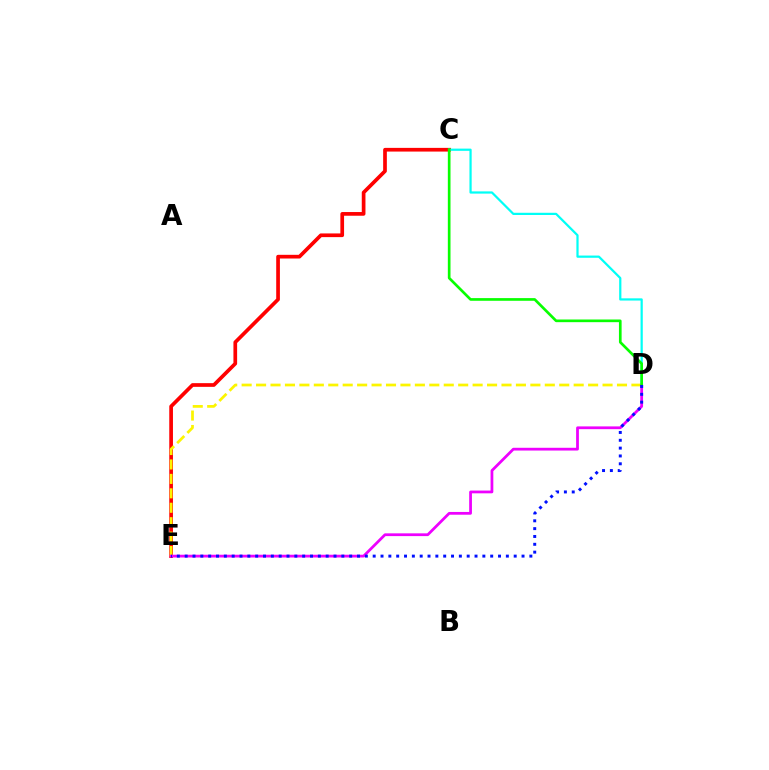{('C', 'E'): [{'color': '#ff0000', 'line_style': 'solid', 'thickness': 2.66}], ('C', 'D'): [{'color': '#00fff6', 'line_style': 'solid', 'thickness': 1.6}, {'color': '#08ff00', 'line_style': 'solid', 'thickness': 1.92}], ('D', 'E'): [{'color': '#fcf500', 'line_style': 'dashed', 'thickness': 1.96}, {'color': '#ee00ff', 'line_style': 'solid', 'thickness': 1.99}, {'color': '#0010ff', 'line_style': 'dotted', 'thickness': 2.13}]}